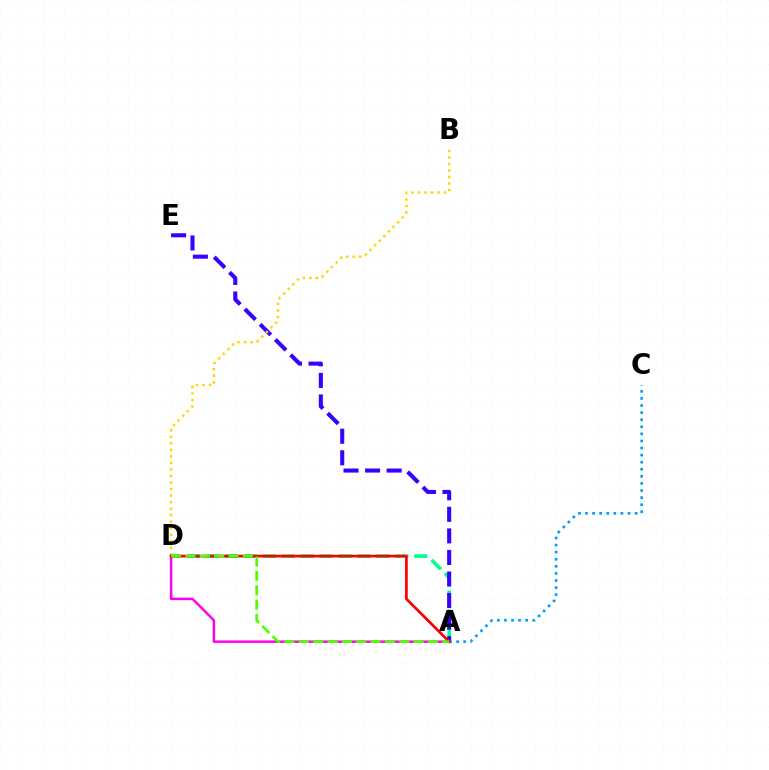{('A', 'D'): [{'color': '#00ff86', 'line_style': 'dashed', 'thickness': 2.57}, {'color': '#ff00ed', 'line_style': 'solid', 'thickness': 1.77}, {'color': '#ff0000', 'line_style': 'solid', 'thickness': 1.97}, {'color': '#4fff00', 'line_style': 'dashed', 'thickness': 1.95}], ('A', 'E'): [{'color': '#3700ff', 'line_style': 'dashed', 'thickness': 2.93}], ('B', 'D'): [{'color': '#ffd500', 'line_style': 'dotted', 'thickness': 1.77}], ('A', 'C'): [{'color': '#009eff', 'line_style': 'dotted', 'thickness': 1.93}]}